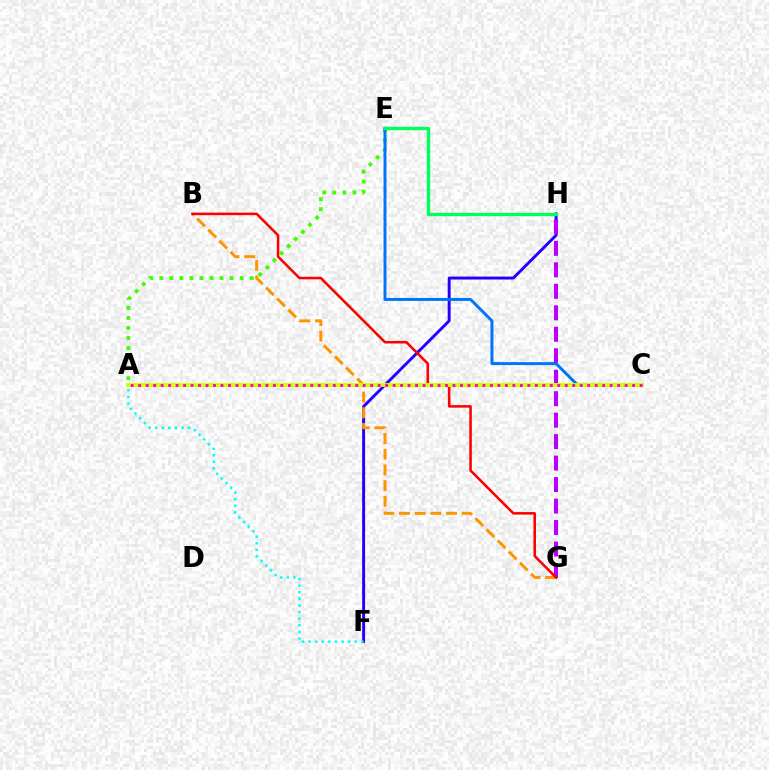{('F', 'H'): [{'color': '#2500ff', 'line_style': 'solid', 'thickness': 2.11}], ('G', 'H'): [{'color': '#b900ff', 'line_style': 'dashed', 'thickness': 2.92}], ('B', 'G'): [{'color': '#ff9400', 'line_style': 'dashed', 'thickness': 2.13}, {'color': '#ff0000', 'line_style': 'solid', 'thickness': 1.84}], ('A', 'E'): [{'color': '#3dff00', 'line_style': 'dotted', 'thickness': 2.73}], ('C', 'E'): [{'color': '#0074ff', 'line_style': 'solid', 'thickness': 2.13}], ('A', 'C'): [{'color': '#d1ff00', 'line_style': 'solid', 'thickness': 2.79}, {'color': '#ff00ac', 'line_style': 'dotted', 'thickness': 2.03}], ('A', 'F'): [{'color': '#00fff6', 'line_style': 'dotted', 'thickness': 1.8}], ('E', 'H'): [{'color': '#00ff5c', 'line_style': 'solid', 'thickness': 2.42}]}